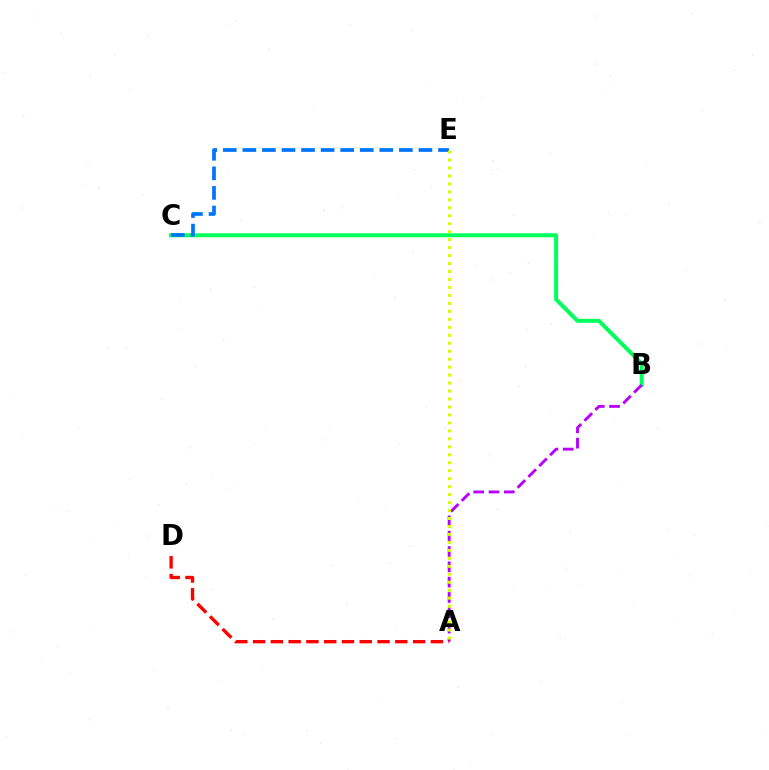{('B', 'C'): [{'color': '#00ff5c', 'line_style': 'solid', 'thickness': 2.87}], ('A', 'B'): [{'color': '#b900ff', 'line_style': 'dashed', 'thickness': 2.08}], ('A', 'D'): [{'color': '#ff0000', 'line_style': 'dashed', 'thickness': 2.42}], ('C', 'E'): [{'color': '#0074ff', 'line_style': 'dashed', 'thickness': 2.66}], ('A', 'E'): [{'color': '#d1ff00', 'line_style': 'dotted', 'thickness': 2.16}]}